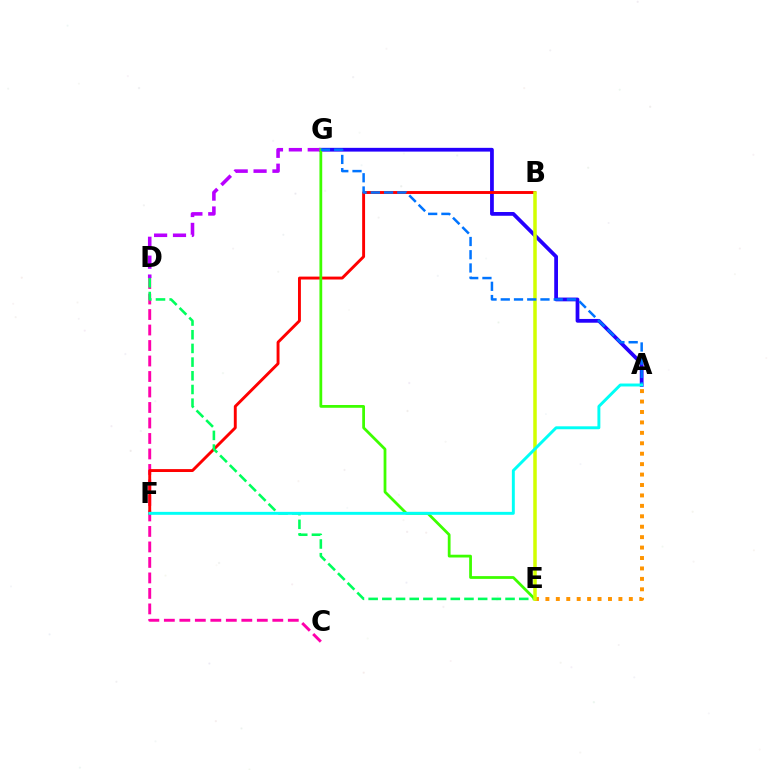{('A', 'E'): [{'color': '#ff9400', 'line_style': 'dotted', 'thickness': 2.83}], ('C', 'D'): [{'color': '#ff00ac', 'line_style': 'dashed', 'thickness': 2.1}], ('A', 'G'): [{'color': '#2500ff', 'line_style': 'solid', 'thickness': 2.71}, {'color': '#0074ff', 'line_style': 'dashed', 'thickness': 1.8}], ('B', 'F'): [{'color': '#ff0000', 'line_style': 'solid', 'thickness': 2.09}], ('D', 'E'): [{'color': '#00ff5c', 'line_style': 'dashed', 'thickness': 1.86}], ('D', 'G'): [{'color': '#b900ff', 'line_style': 'dashed', 'thickness': 2.57}], ('E', 'G'): [{'color': '#3dff00', 'line_style': 'solid', 'thickness': 2.0}], ('B', 'E'): [{'color': '#d1ff00', 'line_style': 'solid', 'thickness': 2.53}], ('A', 'F'): [{'color': '#00fff6', 'line_style': 'solid', 'thickness': 2.11}]}